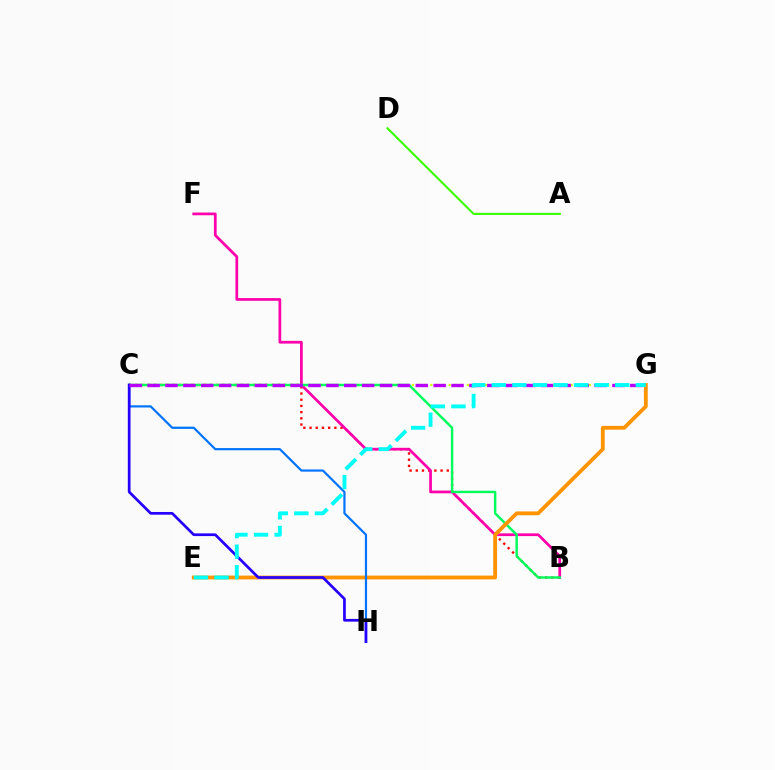{('A', 'D'): [{'color': '#3dff00', 'line_style': 'solid', 'thickness': 1.54}], ('B', 'C'): [{'color': '#ff0000', 'line_style': 'dotted', 'thickness': 1.68}, {'color': '#00ff5c', 'line_style': 'solid', 'thickness': 1.76}], ('B', 'F'): [{'color': '#ff00ac', 'line_style': 'solid', 'thickness': 1.96}], ('C', 'G'): [{'color': '#d1ff00', 'line_style': 'dotted', 'thickness': 1.66}, {'color': '#b900ff', 'line_style': 'dashed', 'thickness': 2.43}], ('E', 'G'): [{'color': '#ff9400', 'line_style': 'solid', 'thickness': 2.74}, {'color': '#00fff6', 'line_style': 'dashed', 'thickness': 2.8}], ('C', 'H'): [{'color': '#0074ff', 'line_style': 'solid', 'thickness': 1.59}, {'color': '#2500ff', 'line_style': 'solid', 'thickness': 1.95}]}